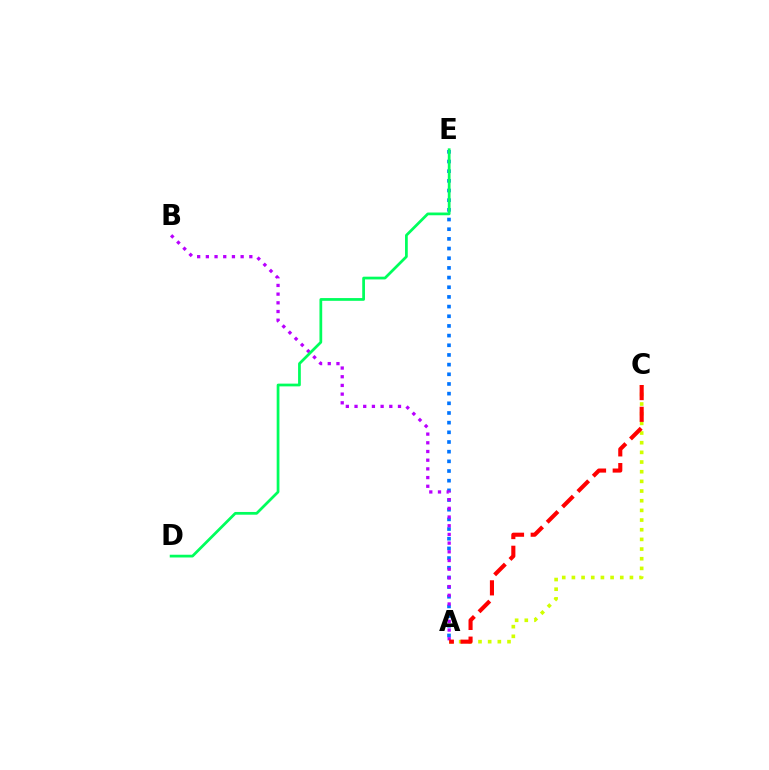{('A', 'C'): [{'color': '#d1ff00', 'line_style': 'dotted', 'thickness': 2.63}, {'color': '#ff0000', 'line_style': 'dashed', 'thickness': 2.95}], ('A', 'E'): [{'color': '#0074ff', 'line_style': 'dotted', 'thickness': 2.63}], ('A', 'B'): [{'color': '#b900ff', 'line_style': 'dotted', 'thickness': 2.36}], ('D', 'E'): [{'color': '#00ff5c', 'line_style': 'solid', 'thickness': 1.97}]}